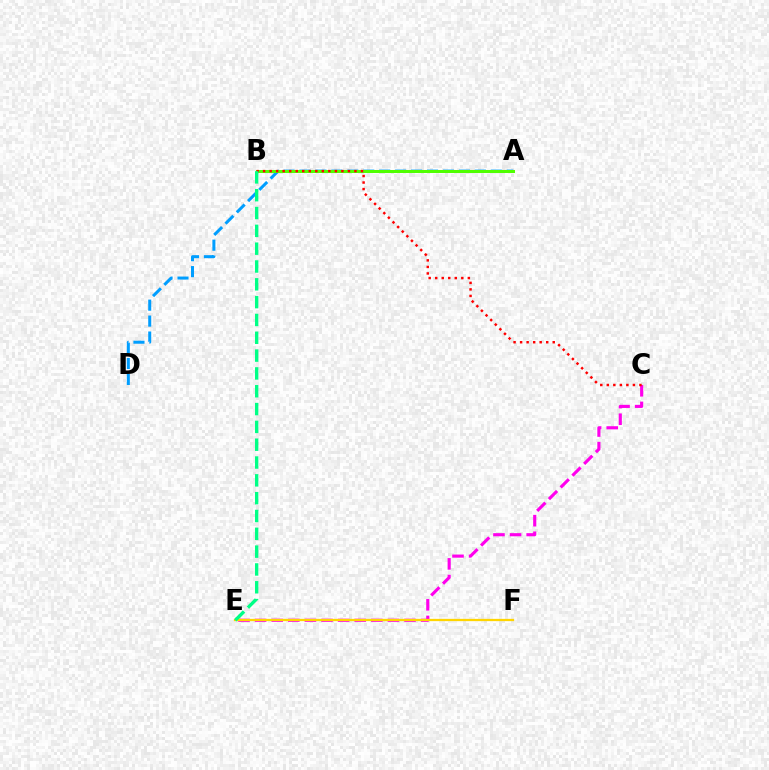{('C', 'E'): [{'color': '#ff00ed', 'line_style': 'dashed', 'thickness': 2.26}], ('A', 'B'): [{'color': '#3700ff', 'line_style': 'dotted', 'thickness': 1.93}, {'color': '#4fff00', 'line_style': 'solid', 'thickness': 2.16}], ('A', 'D'): [{'color': '#009eff', 'line_style': 'dashed', 'thickness': 2.17}], ('B', 'C'): [{'color': '#ff0000', 'line_style': 'dotted', 'thickness': 1.77}], ('E', 'F'): [{'color': '#ffd500', 'line_style': 'solid', 'thickness': 1.64}], ('B', 'E'): [{'color': '#00ff86', 'line_style': 'dashed', 'thickness': 2.42}]}